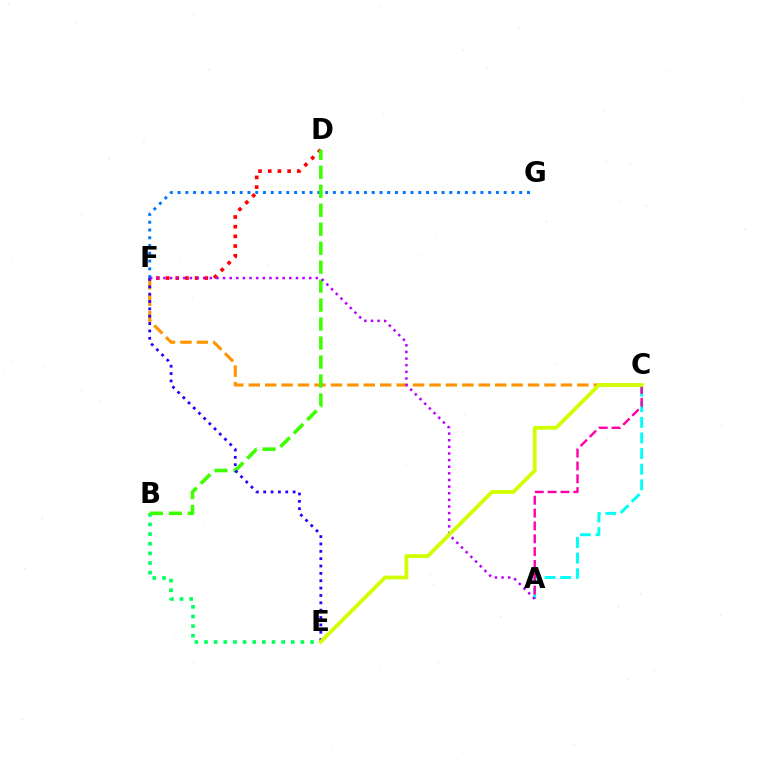{('C', 'F'): [{'color': '#ff9400', 'line_style': 'dashed', 'thickness': 2.23}], ('D', 'F'): [{'color': '#ff0000', 'line_style': 'dotted', 'thickness': 2.63}], ('A', 'C'): [{'color': '#00fff6', 'line_style': 'dashed', 'thickness': 2.12}, {'color': '#ff00ac', 'line_style': 'dashed', 'thickness': 1.74}], ('F', 'G'): [{'color': '#0074ff', 'line_style': 'dotted', 'thickness': 2.11}], ('B', 'E'): [{'color': '#00ff5c', 'line_style': 'dotted', 'thickness': 2.62}], ('B', 'D'): [{'color': '#3dff00', 'line_style': 'dashed', 'thickness': 2.58}], ('E', 'F'): [{'color': '#2500ff', 'line_style': 'dotted', 'thickness': 2.0}], ('A', 'F'): [{'color': '#b900ff', 'line_style': 'dotted', 'thickness': 1.8}], ('C', 'E'): [{'color': '#d1ff00', 'line_style': 'solid', 'thickness': 2.73}]}